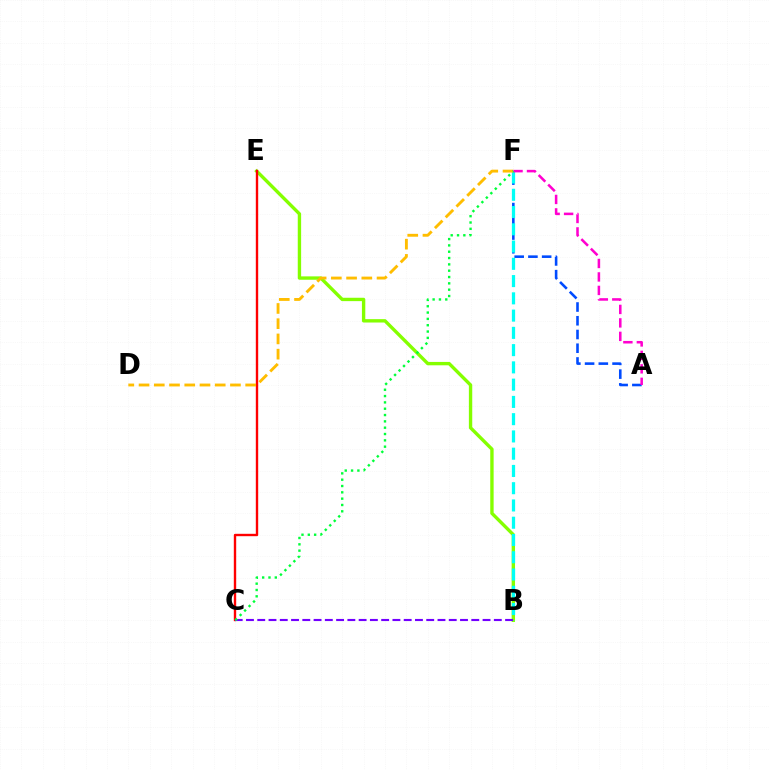{('B', 'E'): [{'color': '#84ff00', 'line_style': 'solid', 'thickness': 2.43}], ('A', 'F'): [{'color': '#004bff', 'line_style': 'dashed', 'thickness': 1.87}, {'color': '#ff00cf', 'line_style': 'dashed', 'thickness': 1.83}], ('B', 'F'): [{'color': '#00fff6', 'line_style': 'dashed', 'thickness': 2.34}], ('C', 'E'): [{'color': '#ff0000', 'line_style': 'solid', 'thickness': 1.71}], ('B', 'C'): [{'color': '#7200ff', 'line_style': 'dashed', 'thickness': 1.53}], ('D', 'F'): [{'color': '#ffbd00', 'line_style': 'dashed', 'thickness': 2.07}], ('C', 'F'): [{'color': '#00ff39', 'line_style': 'dotted', 'thickness': 1.72}]}